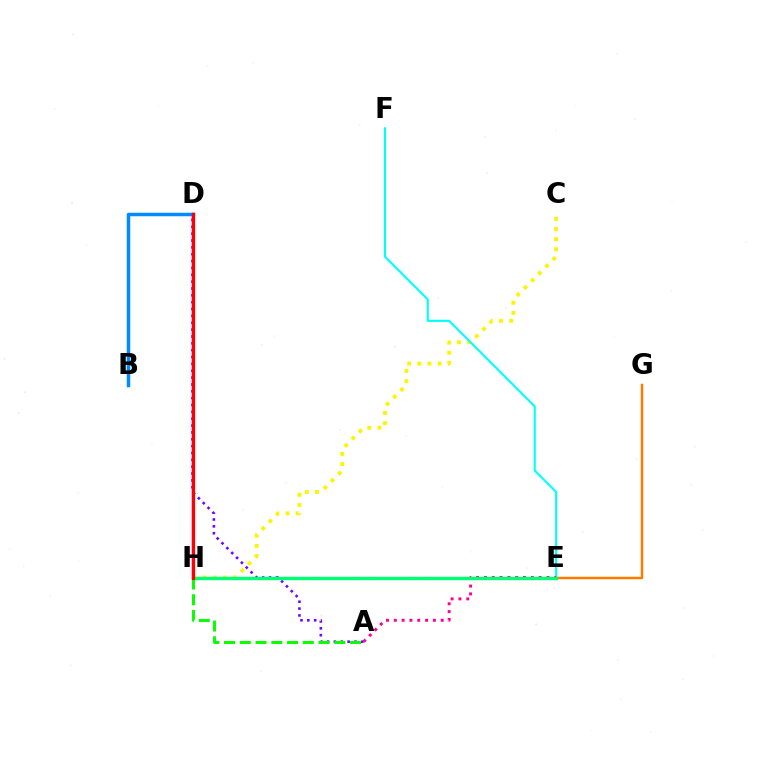{('D', 'H'): [{'color': '#ee00ff', 'line_style': 'solid', 'thickness': 1.76}, {'color': '#0010ff', 'line_style': 'solid', 'thickness': 2.14}, {'color': '#ff0000', 'line_style': 'solid', 'thickness': 2.32}], ('E', 'H'): [{'color': '#84ff00', 'line_style': 'dotted', 'thickness': 1.53}, {'color': '#00ff74', 'line_style': 'solid', 'thickness': 2.44}], ('B', 'D'): [{'color': '#008cff', 'line_style': 'solid', 'thickness': 2.51}], ('A', 'D'): [{'color': '#7200ff', 'line_style': 'dotted', 'thickness': 1.86}], ('C', 'H'): [{'color': '#fcf500', 'line_style': 'dotted', 'thickness': 2.76}], ('E', 'G'): [{'color': '#ff7c00', 'line_style': 'solid', 'thickness': 1.79}], ('E', 'F'): [{'color': '#00fff6', 'line_style': 'solid', 'thickness': 1.51}], ('A', 'E'): [{'color': '#ff0094', 'line_style': 'dotted', 'thickness': 2.12}], ('A', 'H'): [{'color': '#08ff00', 'line_style': 'dashed', 'thickness': 2.14}]}